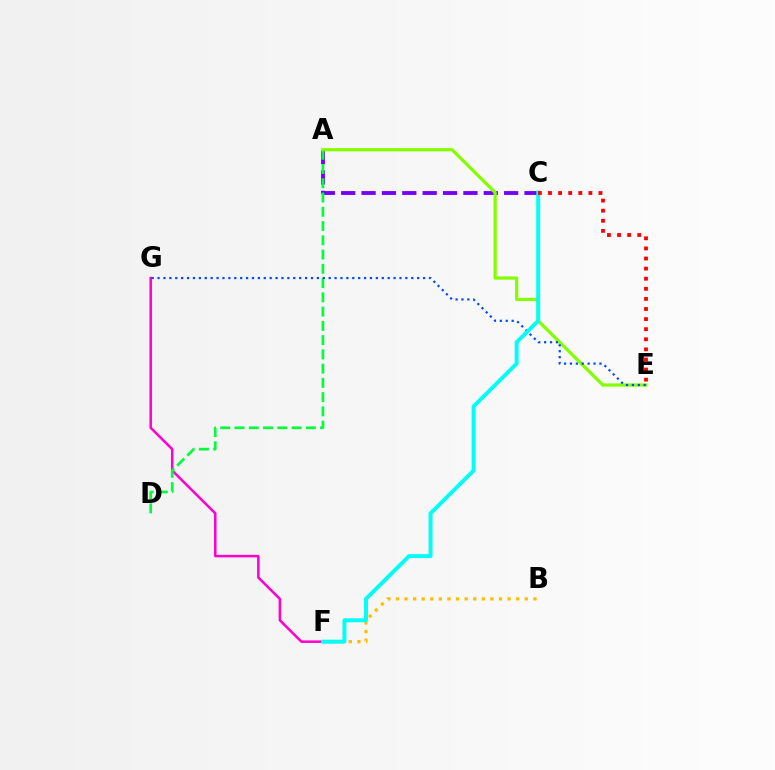{('B', 'F'): [{'color': '#ffbd00', 'line_style': 'dotted', 'thickness': 2.33}], ('A', 'C'): [{'color': '#7200ff', 'line_style': 'dashed', 'thickness': 2.77}], ('F', 'G'): [{'color': '#ff00cf', 'line_style': 'solid', 'thickness': 1.81}], ('A', 'D'): [{'color': '#00ff39', 'line_style': 'dashed', 'thickness': 1.94}], ('A', 'E'): [{'color': '#84ff00', 'line_style': 'solid', 'thickness': 2.32}], ('E', 'G'): [{'color': '#004bff', 'line_style': 'dotted', 'thickness': 1.6}], ('C', 'F'): [{'color': '#00fff6', 'line_style': 'solid', 'thickness': 2.85}], ('C', 'E'): [{'color': '#ff0000', 'line_style': 'dotted', 'thickness': 2.74}]}